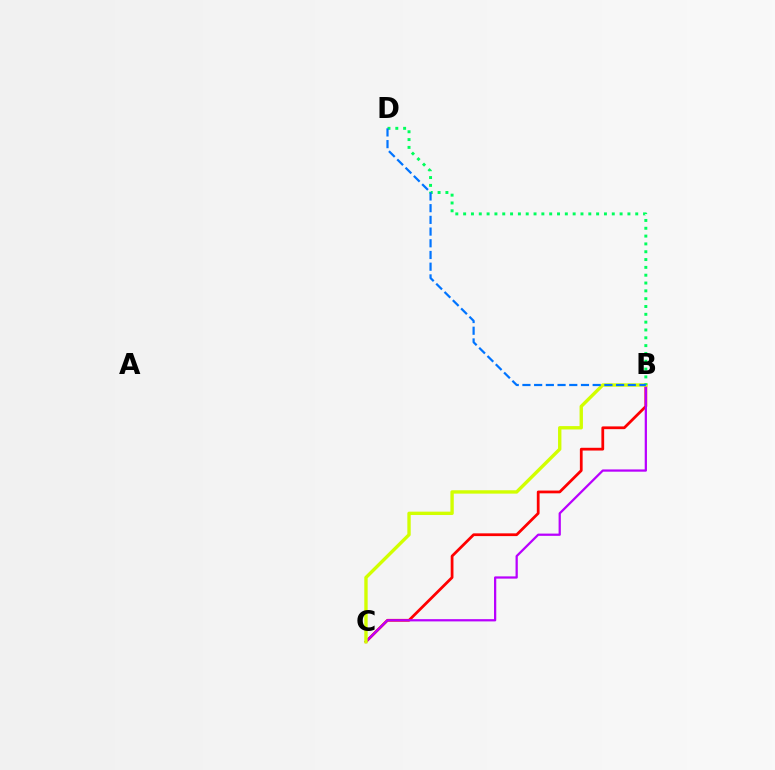{('B', 'C'): [{'color': '#ff0000', 'line_style': 'solid', 'thickness': 1.99}, {'color': '#b900ff', 'line_style': 'solid', 'thickness': 1.62}, {'color': '#d1ff00', 'line_style': 'solid', 'thickness': 2.42}], ('B', 'D'): [{'color': '#00ff5c', 'line_style': 'dotted', 'thickness': 2.13}, {'color': '#0074ff', 'line_style': 'dashed', 'thickness': 1.59}]}